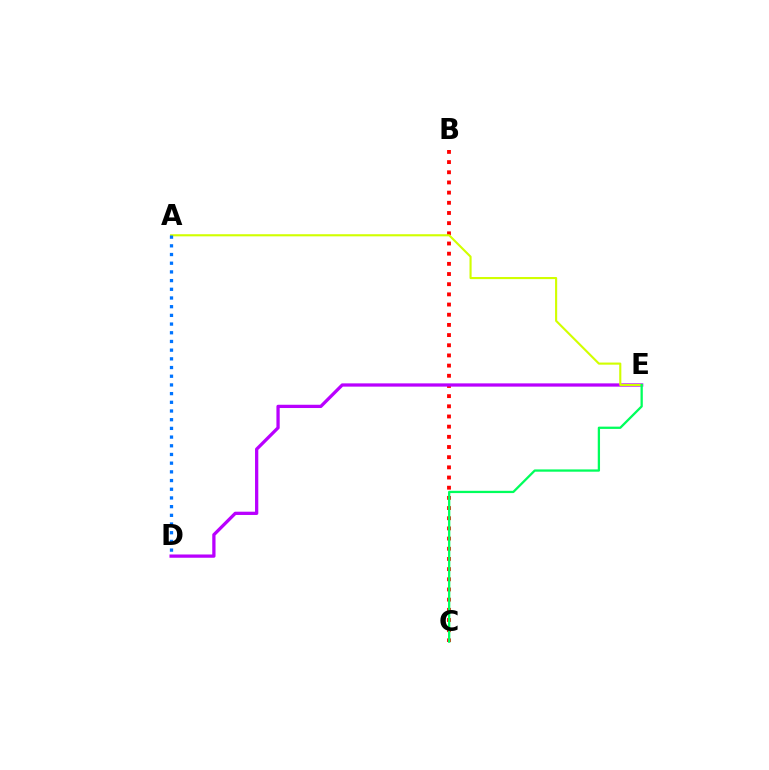{('B', 'C'): [{'color': '#ff0000', 'line_style': 'dotted', 'thickness': 2.76}], ('D', 'E'): [{'color': '#b900ff', 'line_style': 'solid', 'thickness': 2.35}], ('A', 'E'): [{'color': '#d1ff00', 'line_style': 'solid', 'thickness': 1.53}], ('C', 'E'): [{'color': '#00ff5c', 'line_style': 'solid', 'thickness': 1.64}], ('A', 'D'): [{'color': '#0074ff', 'line_style': 'dotted', 'thickness': 2.36}]}